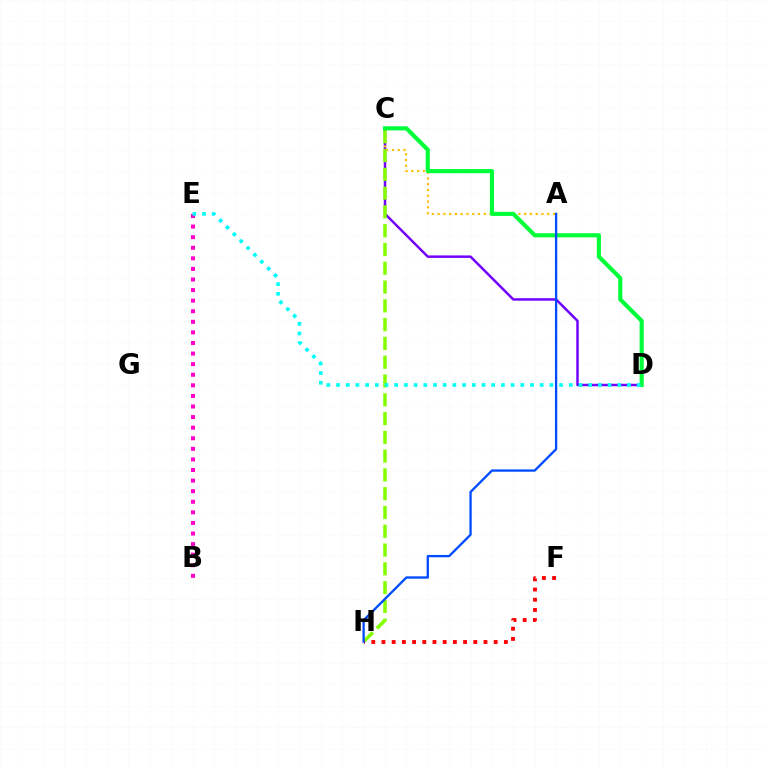{('C', 'D'): [{'color': '#7200ff', 'line_style': 'solid', 'thickness': 1.78}, {'color': '#00ff39', 'line_style': 'solid', 'thickness': 2.96}], ('A', 'C'): [{'color': '#ffbd00', 'line_style': 'dotted', 'thickness': 1.57}], ('C', 'H'): [{'color': '#84ff00', 'line_style': 'dashed', 'thickness': 2.55}], ('F', 'H'): [{'color': '#ff0000', 'line_style': 'dotted', 'thickness': 2.77}], ('B', 'E'): [{'color': '#ff00cf', 'line_style': 'dotted', 'thickness': 2.88}], ('D', 'E'): [{'color': '#00fff6', 'line_style': 'dotted', 'thickness': 2.63}], ('A', 'H'): [{'color': '#004bff', 'line_style': 'solid', 'thickness': 1.66}]}